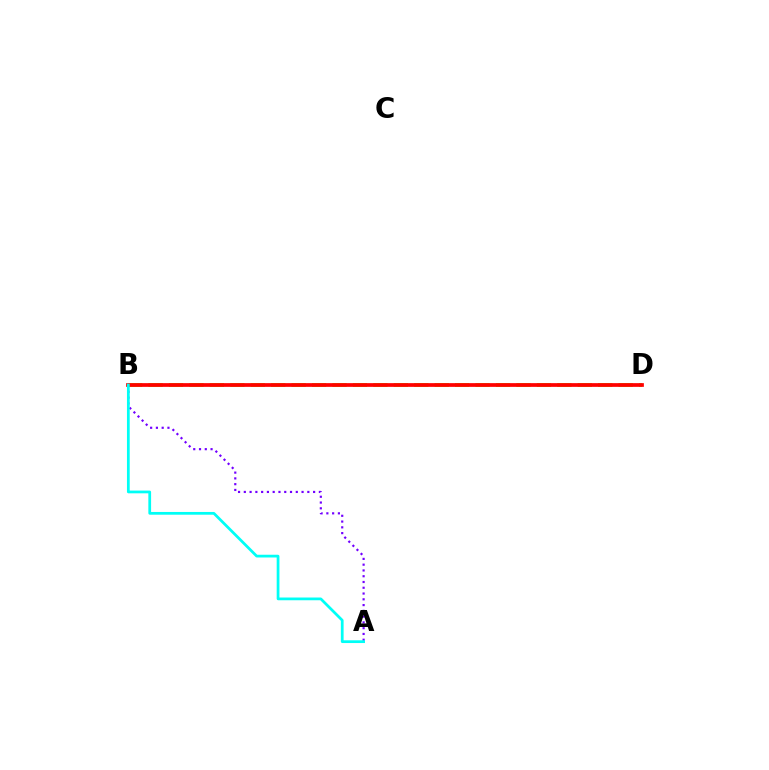{('B', 'D'): [{'color': '#84ff00', 'line_style': 'dashed', 'thickness': 2.78}, {'color': '#ff0000', 'line_style': 'solid', 'thickness': 2.68}], ('A', 'B'): [{'color': '#7200ff', 'line_style': 'dotted', 'thickness': 1.57}, {'color': '#00fff6', 'line_style': 'solid', 'thickness': 1.98}]}